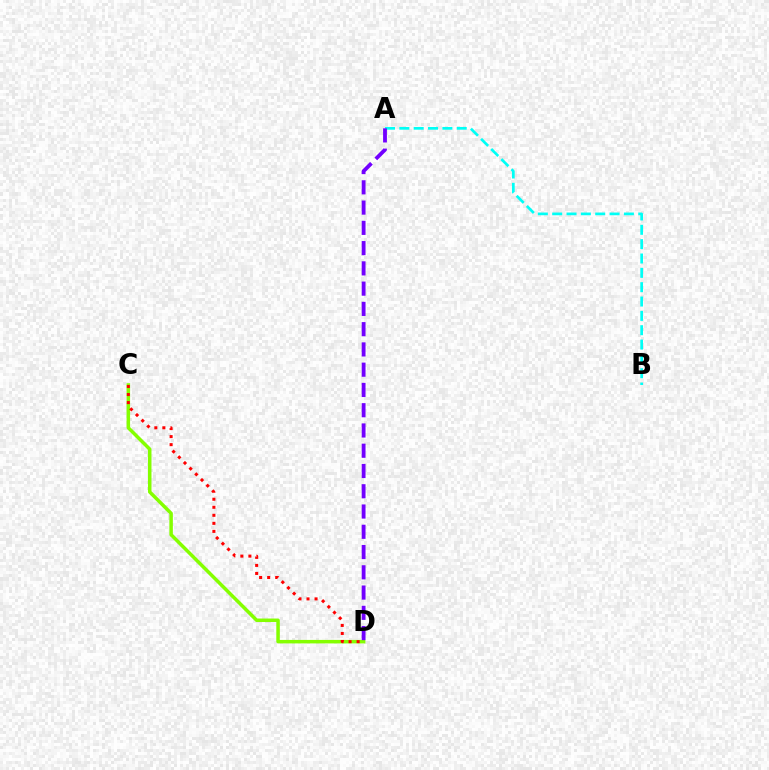{('A', 'B'): [{'color': '#00fff6', 'line_style': 'dashed', 'thickness': 1.95}], ('C', 'D'): [{'color': '#84ff00', 'line_style': 'solid', 'thickness': 2.52}, {'color': '#ff0000', 'line_style': 'dotted', 'thickness': 2.18}], ('A', 'D'): [{'color': '#7200ff', 'line_style': 'dashed', 'thickness': 2.75}]}